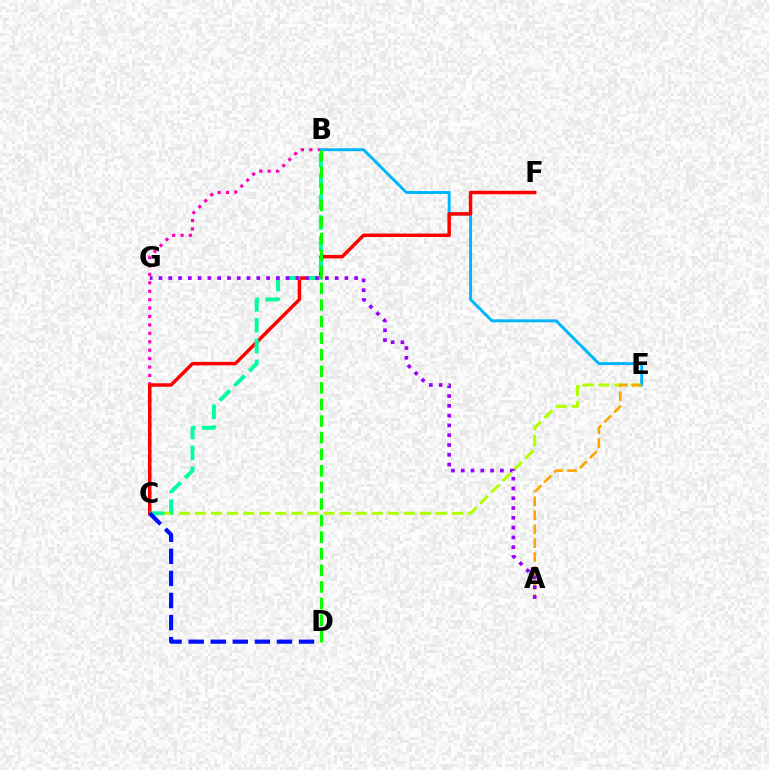{('B', 'C'): [{'color': '#ff00bd', 'line_style': 'dotted', 'thickness': 2.29}, {'color': '#00ff9d', 'line_style': 'dashed', 'thickness': 2.83}], ('C', 'E'): [{'color': '#b3ff00', 'line_style': 'dashed', 'thickness': 2.18}], ('B', 'E'): [{'color': '#00b5ff', 'line_style': 'solid', 'thickness': 2.11}], ('A', 'E'): [{'color': '#ffa500', 'line_style': 'dashed', 'thickness': 1.89}], ('C', 'F'): [{'color': '#ff0000', 'line_style': 'solid', 'thickness': 2.5}], ('B', 'D'): [{'color': '#08ff00', 'line_style': 'dashed', 'thickness': 2.25}], ('C', 'D'): [{'color': '#0010ff', 'line_style': 'dashed', 'thickness': 3.0}], ('A', 'G'): [{'color': '#9b00ff', 'line_style': 'dotted', 'thickness': 2.66}]}